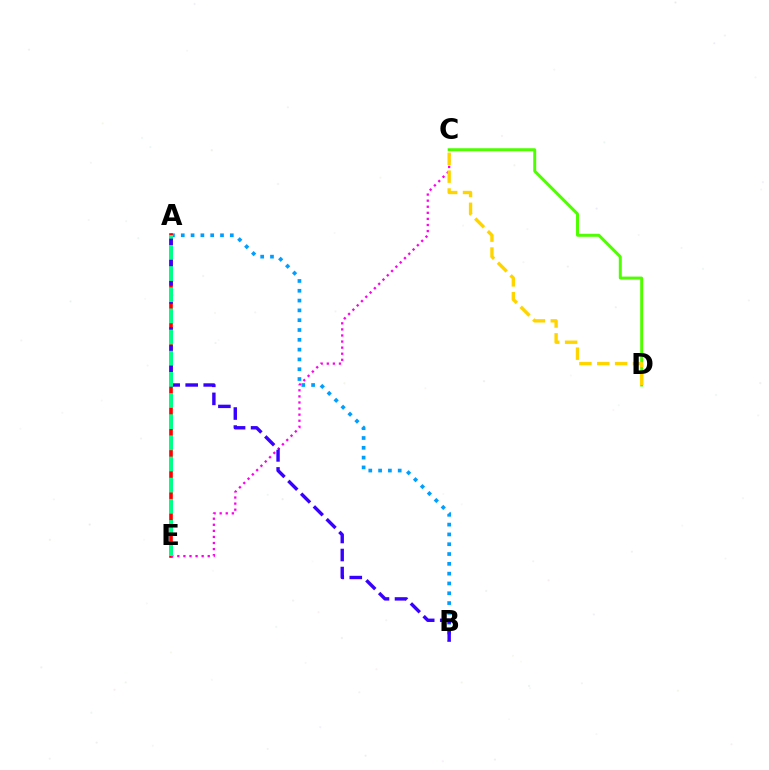{('A', 'B'): [{'color': '#009eff', 'line_style': 'dotted', 'thickness': 2.66}, {'color': '#3700ff', 'line_style': 'dashed', 'thickness': 2.45}], ('A', 'E'): [{'color': '#ff0000', 'line_style': 'solid', 'thickness': 2.61}, {'color': '#00ff86', 'line_style': 'dashed', 'thickness': 2.87}], ('C', 'D'): [{'color': '#4fff00', 'line_style': 'solid', 'thickness': 2.14}, {'color': '#ffd500', 'line_style': 'dashed', 'thickness': 2.43}], ('C', 'E'): [{'color': '#ff00ed', 'line_style': 'dotted', 'thickness': 1.65}]}